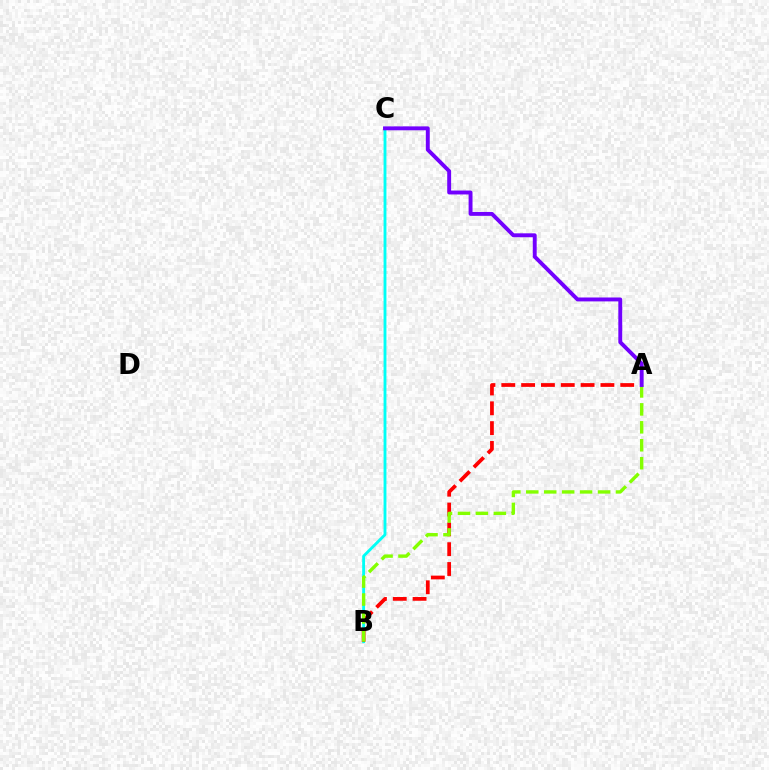{('B', 'C'): [{'color': '#00fff6', 'line_style': 'solid', 'thickness': 2.06}], ('A', 'B'): [{'color': '#ff0000', 'line_style': 'dashed', 'thickness': 2.69}, {'color': '#84ff00', 'line_style': 'dashed', 'thickness': 2.44}], ('A', 'C'): [{'color': '#7200ff', 'line_style': 'solid', 'thickness': 2.81}]}